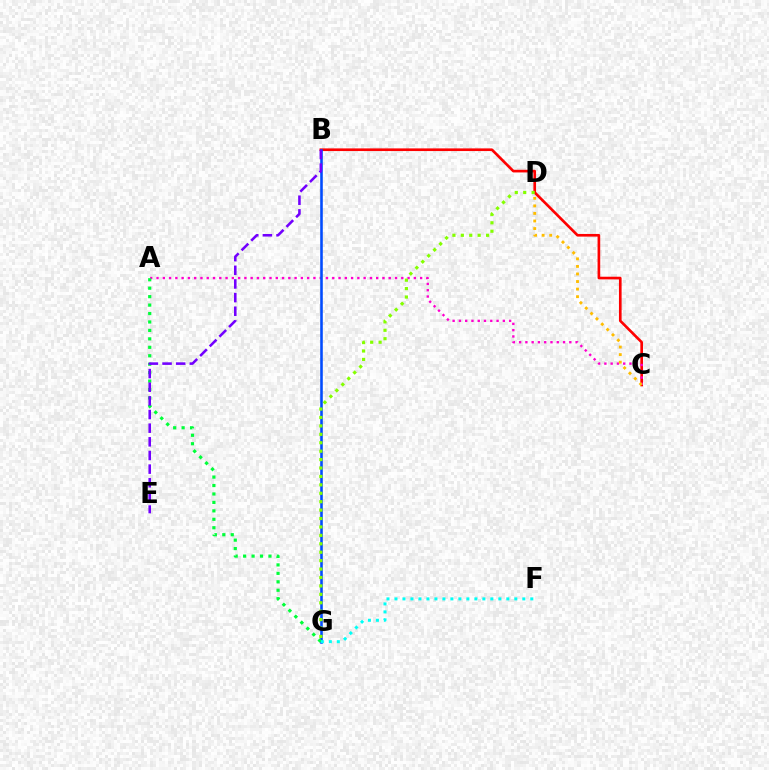{('B', 'C'): [{'color': '#ff0000', 'line_style': 'solid', 'thickness': 1.91}], ('A', 'C'): [{'color': '#ff00cf', 'line_style': 'dotted', 'thickness': 1.71}], ('B', 'G'): [{'color': '#004bff', 'line_style': 'solid', 'thickness': 1.86}], ('A', 'G'): [{'color': '#00ff39', 'line_style': 'dotted', 'thickness': 2.29}], ('F', 'G'): [{'color': '#00fff6', 'line_style': 'dotted', 'thickness': 2.17}], ('C', 'D'): [{'color': '#ffbd00', 'line_style': 'dotted', 'thickness': 2.06}], ('D', 'G'): [{'color': '#84ff00', 'line_style': 'dotted', 'thickness': 2.29}], ('B', 'E'): [{'color': '#7200ff', 'line_style': 'dashed', 'thickness': 1.85}]}